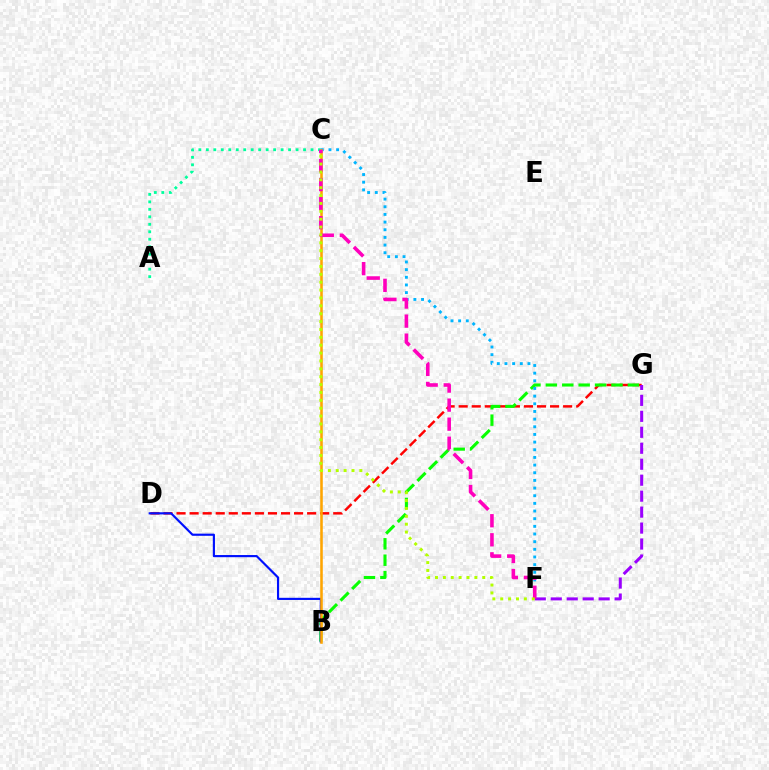{('A', 'C'): [{'color': '#00ff9d', 'line_style': 'dotted', 'thickness': 2.03}], ('D', 'G'): [{'color': '#ff0000', 'line_style': 'dashed', 'thickness': 1.77}], ('B', 'G'): [{'color': '#08ff00', 'line_style': 'dashed', 'thickness': 2.23}], ('C', 'F'): [{'color': '#00b5ff', 'line_style': 'dotted', 'thickness': 2.08}, {'color': '#ff00bd', 'line_style': 'dashed', 'thickness': 2.59}, {'color': '#b3ff00', 'line_style': 'dotted', 'thickness': 2.14}], ('B', 'D'): [{'color': '#0010ff', 'line_style': 'solid', 'thickness': 1.56}], ('B', 'C'): [{'color': '#ffa500', 'line_style': 'solid', 'thickness': 1.84}], ('F', 'G'): [{'color': '#9b00ff', 'line_style': 'dashed', 'thickness': 2.17}]}